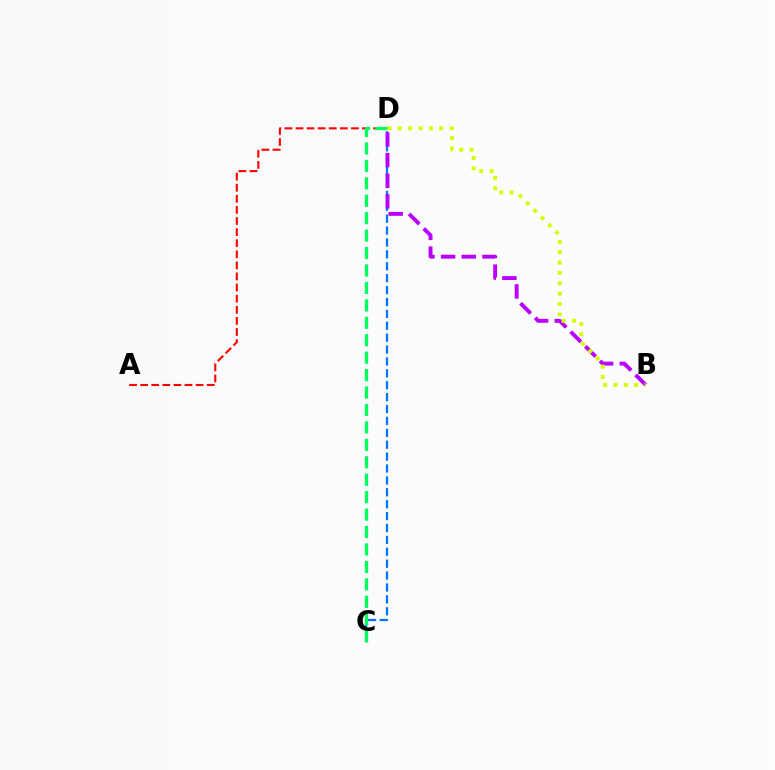{('C', 'D'): [{'color': '#0074ff', 'line_style': 'dashed', 'thickness': 1.62}, {'color': '#00ff5c', 'line_style': 'dashed', 'thickness': 2.37}], ('A', 'D'): [{'color': '#ff0000', 'line_style': 'dashed', 'thickness': 1.51}], ('B', 'D'): [{'color': '#b900ff', 'line_style': 'dashed', 'thickness': 2.81}, {'color': '#d1ff00', 'line_style': 'dotted', 'thickness': 2.81}]}